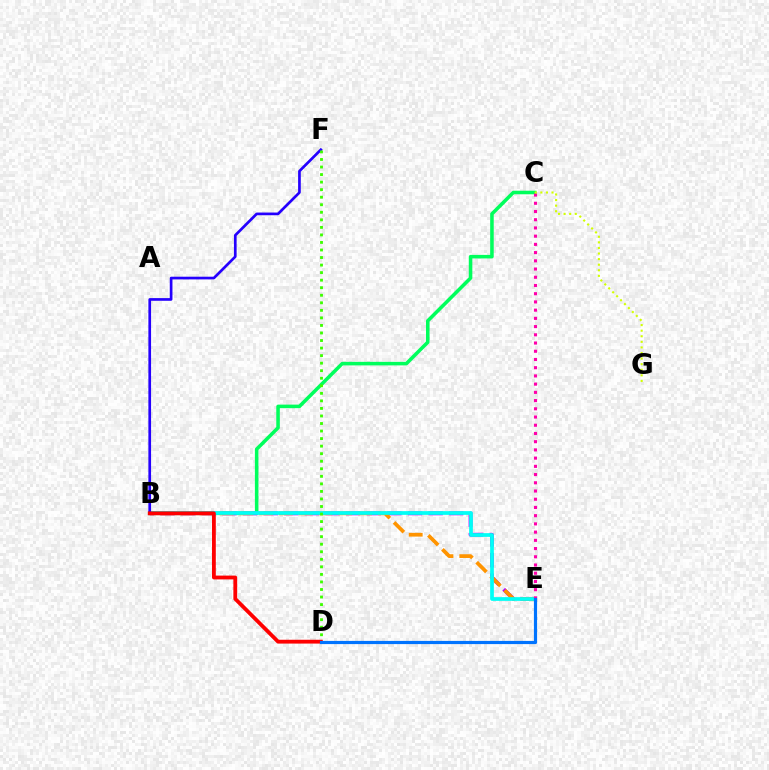{('B', 'C'): [{'color': '#00ff5c', 'line_style': 'solid', 'thickness': 2.56}], ('B', 'E'): [{'color': '#b900ff', 'line_style': 'dashed', 'thickness': 2.8}, {'color': '#ff9400', 'line_style': 'dashed', 'thickness': 2.69}, {'color': '#00fff6', 'line_style': 'solid', 'thickness': 2.67}], ('B', 'F'): [{'color': '#2500ff', 'line_style': 'solid', 'thickness': 1.94}], ('D', 'F'): [{'color': '#3dff00', 'line_style': 'dotted', 'thickness': 2.05}], ('C', 'E'): [{'color': '#ff00ac', 'line_style': 'dotted', 'thickness': 2.23}], ('B', 'D'): [{'color': '#ff0000', 'line_style': 'solid', 'thickness': 2.75}], ('C', 'G'): [{'color': '#d1ff00', 'line_style': 'dotted', 'thickness': 1.52}], ('D', 'E'): [{'color': '#0074ff', 'line_style': 'solid', 'thickness': 2.29}]}